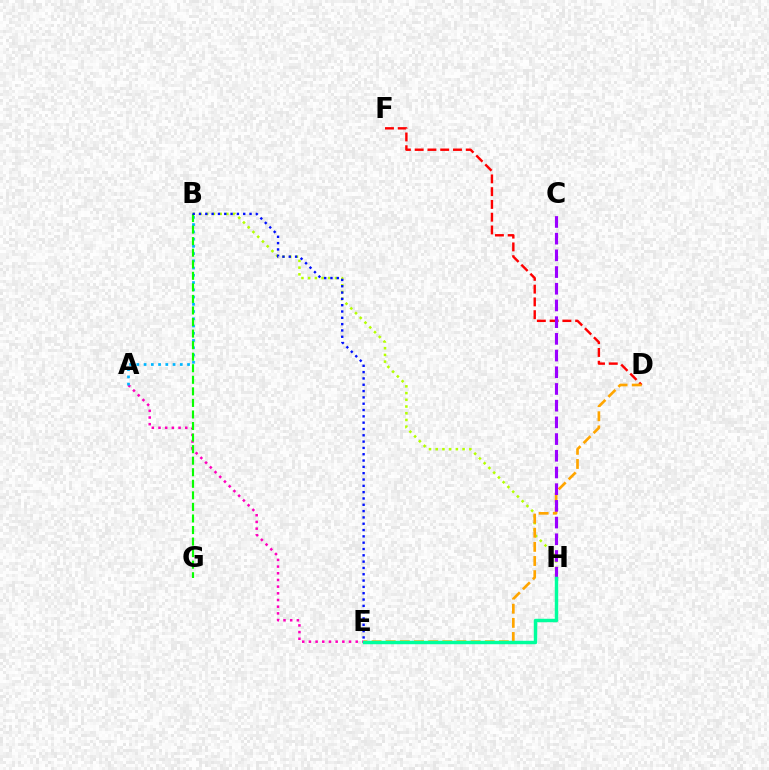{('B', 'H'): [{'color': '#b3ff00', 'line_style': 'dotted', 'thickness': 1.83}], ('A', 'E'): [{'color': '#ff00bd', 'line_style': 'dotted', 'thickness': 1.82}], ('D', 'F'): [{'color': '#ff0000', 'line_style': 'dashed', 'thickness': 1.74}], ('A', 'B'): [{'color': '#00b5ff', 'line_style': 'dotted', 'thickness': 1.97}], ('D', 'E'): [{'color': '#ffa500', 'line_style': 'dashed', 'thickness': 1.92}], ('C', 'H'): [{'color': '#9b00ff', 'line_style': 'dashed', 'thickness': 2.27}], ('B', 'G'): [{'color': '#08ff00', 'line_style': 'dashed', 'thickness': 1.57}], ('E', 'H'): [{'color': '#00ff9d', 'line_style': 'solid', 'thickness': 2.48}], ('B', 'E'): [{'color': '#0010ff', 'line_style': 'dotted', 'thickness': 1.72}]}